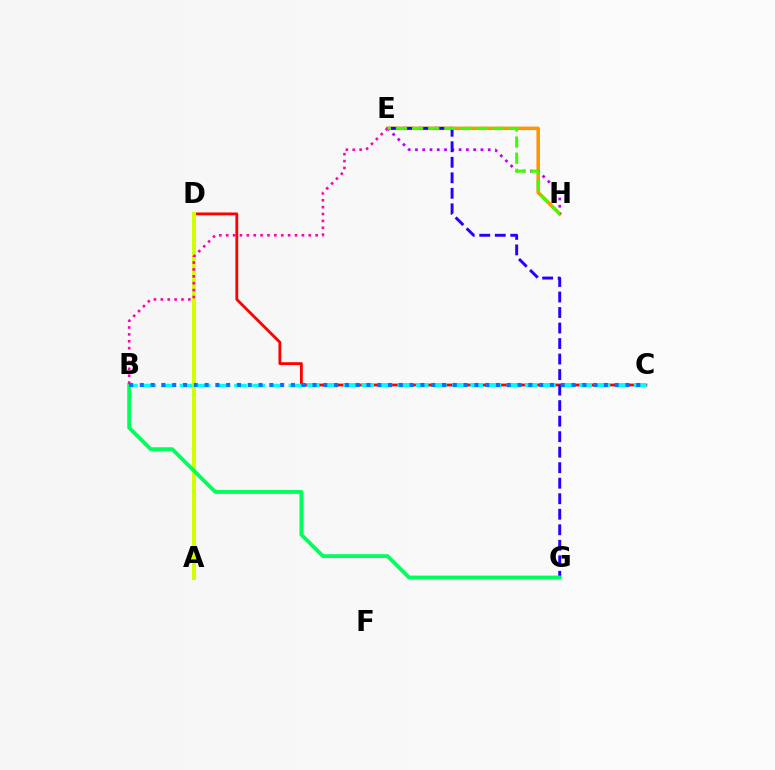{('E', 'H'): [{'color': '#ff9400', 'line_style': 'solid', 'thickness': 2.5}, {'color': '#b900ff', 'line_style': 'dotted', 'thickness': 1.98}, {'color': '#3dff00', 'line_style': 'dashed', 'thickness': 2.19}], ('C', 'D'): [{'color': '#ff0000', 'line_style': 'solid', 'thickness': 2.03}], ('E', 'G'): [{'color': '#2500ff', 'line_style': 'dashed', 'thickness': 2.11}], ('A', 'D'): [{'color': '#d1ff00', 'line_style': 'solid', 'thickness': 2.87}], ('B', 'G'): [{'color': '#00ff5c', 'line_style': 'solid', 'thickness': 2.74}], ('B', 'E'): [{'color': '#ff00ac', 'line_style': 'dotted', 'thickness': 1.87}], ('B', 'C'): [{'color': '#00fff6', 'line_style': 'dashed', 'thickness': 2.47}, {'color': '#0074ff', 'line_style': 'dotted', 'thickness': 2.93}]}